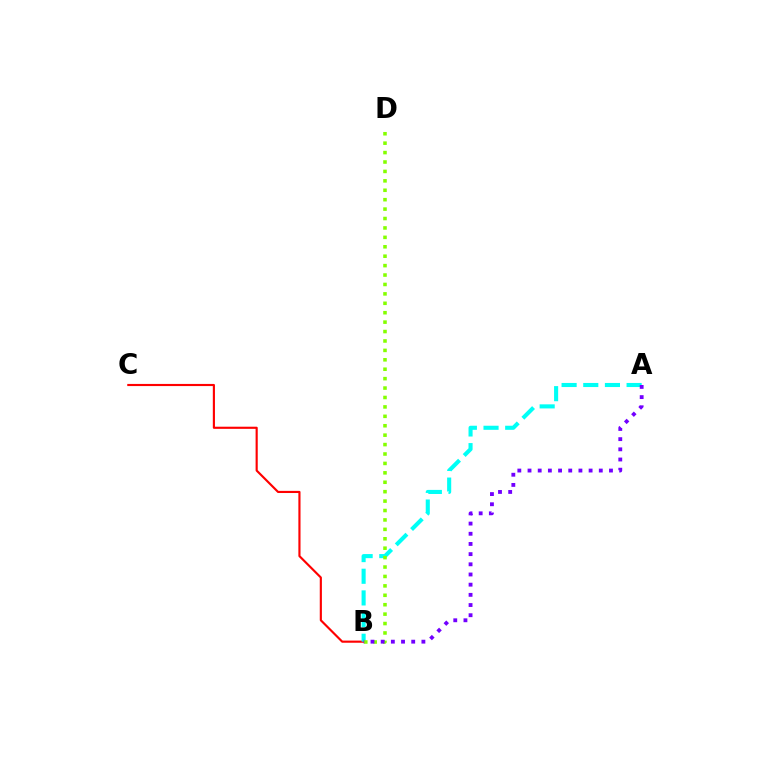{('B', 'C'): [{'color': '#ff0000', 'line_style': 'solid', 'thickness': 1.54}], ('A', 'B'): [{'color': '#00fff6', 'line_style': 'dashed', 'thickness': 2.94}, {'color': '#7200ff', 'line_style': 'dotted', 'thickness': 2.77}], ('B', 'D'): [{'color': '#84ff00', 'line_style': 'dotted', 'thickness': 2.56}]}